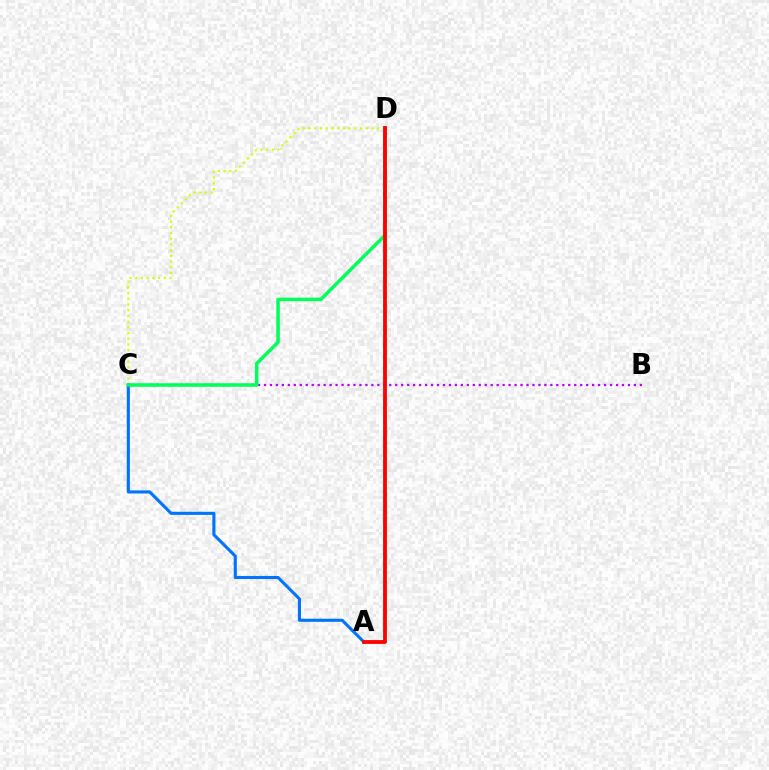{('C', 'D'): [{'color': '#d1ff00', 'line_style': 'dotted', 'thickness': 1.55}, {'color': '#00ff5c', 'line_style': 'solid', 'thickness': 2.54}], ('B', 'C'): [{'color': '#b900ff', 'line_style': 'dotted', 'thickness': 1.62}], ('A', 'C'): [{'color': '#0074ff', 'line_style': 'solid', 'thickness': 2.24}], ('A', 'D'): [{'color': '#ff0000', 'line_style': 'solid', 'thickness': 2.74}]}